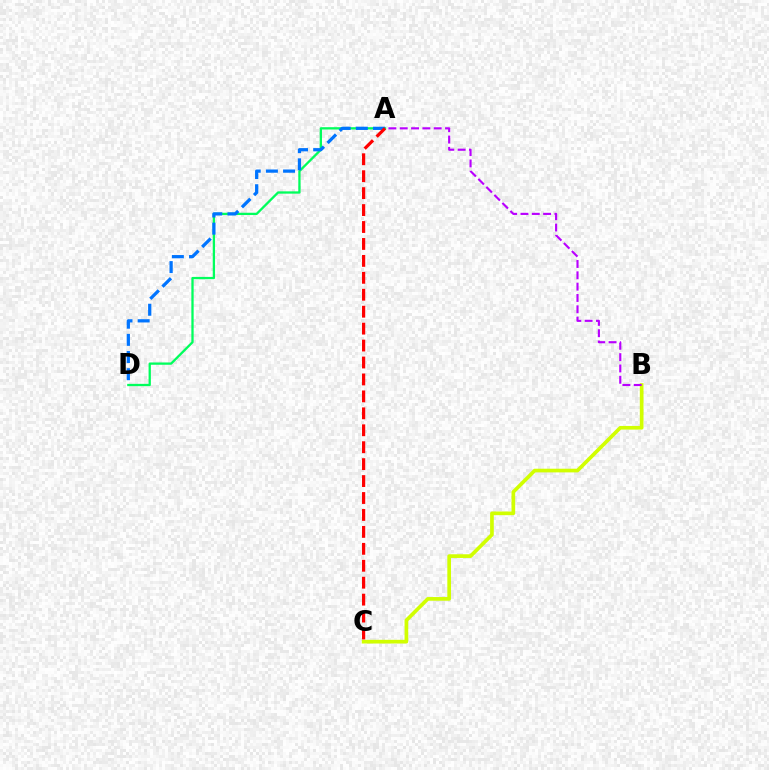{('B', 'C'): [{'color': '#d1ff00', 'line_style': 'solid', 'thickness': 2.65}], ('A', 'D'): [{'color': '#00ff5c', 'line_style': 'solid', 'thickness': 1.65}, {'color': '#0074ff', 'line_style': 'dashed', 'thickness': 2.33}], ('A', 'C'): [{'color': '#ff0000', 'line_style': 'dashed', 'thickness': 2.3}], ('A', 'B'): [{'color': '#b900ff', 'line_style': 'dashed', 'thickness': 1.54}]}